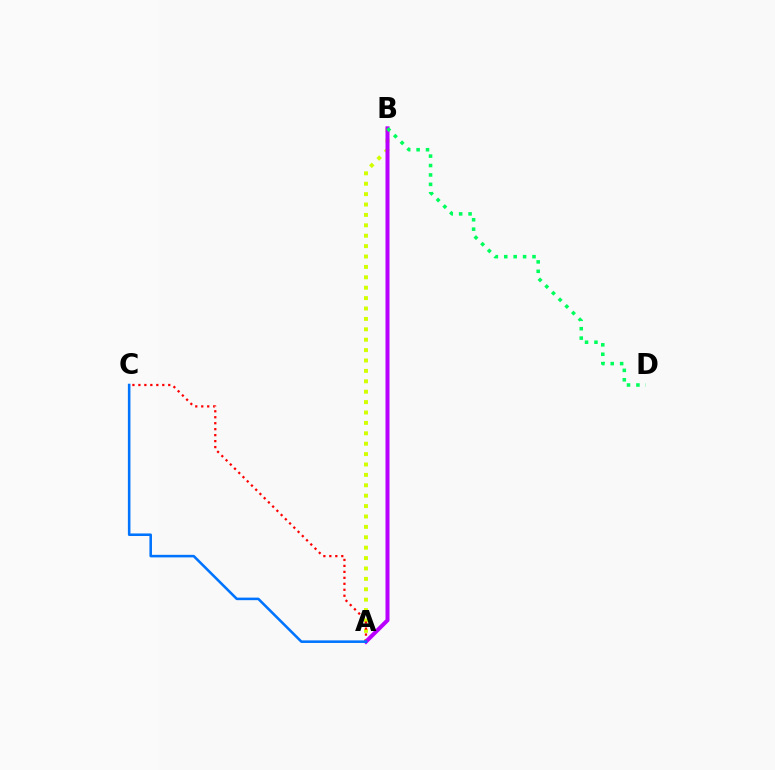{('A', 'B'): [{'color': '#d1ff00', 'line_style': 'dotted', 'thickness': 2.83}, {'color': '#b900ff', 'line_style': 'solid', 'thickness': 2.89}], ('A', 'C'): [{'color': '#ff0000', 'line_style': 'dotted', 'thickness': 1.62}, {'color': '#0074ff', 'line_style': 'solid', 'thickness': 1.84}], ('B', 'D'): [{'color': '#00ff5c', 'line_style': 'dotted', 'thickness': 2.56}]}